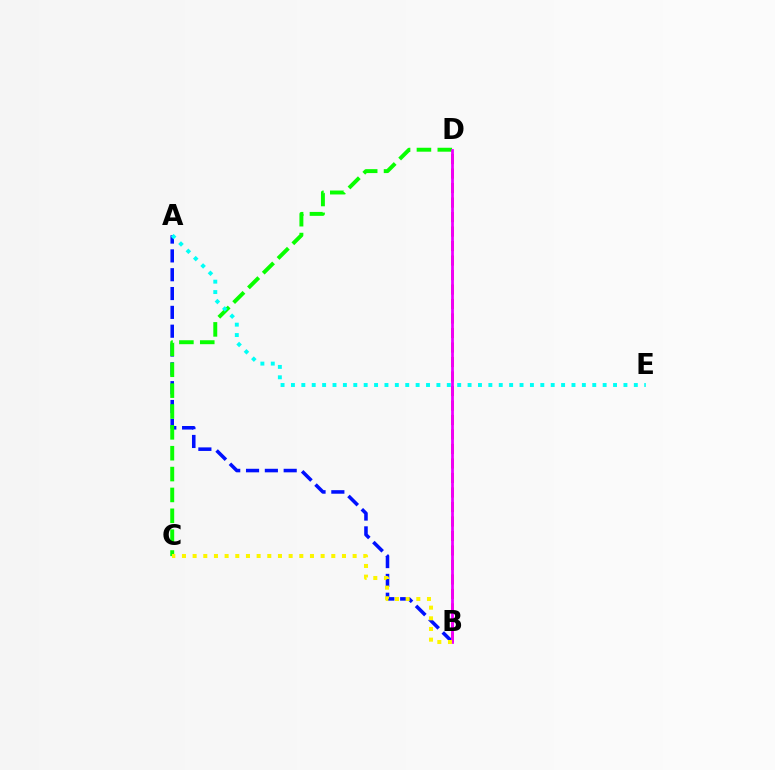{('A', 'B'): [{'color': '#0010ff', 'line_style': 'dashed', 'thickness': 2.56}], ('B', 'D'): [{'color': '#ff0000', 'line_style': 'dashed', 'thickness': 1.97}, {'color': '#ee00ff', 'line_style': 'solid', 'thickness': 2.01}], ('C', 'D'): [{'color': '#08ff00', 'line_style': 'dashed', 'thickness': 2.83}], ('A', 'E'): [{'color': '#00fff6', 'line_style': 'dotted', 'thickness': 2.82}], ('B', 'C'): [{'color': '#fcf500', 'line_style': 'dotted', 'thickness': 2.9}]}